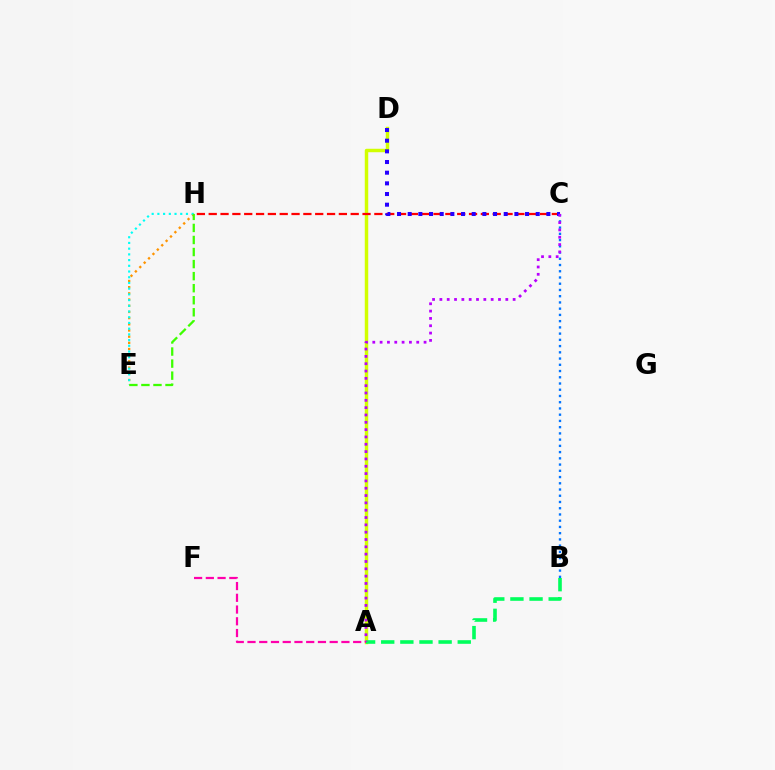{('A', 'D'): [{'color': '#d1ff00', 'line_style': 'solid', 'thickness': 2.49}], ('E', 'H'): [{'color': '#ff9400', 'line_style': 'dotted', 'thickness': 1.68}, {'color': '#00fff6', 'line_style': 'dotted', 'thickness': 1.55}, {'color': '#3dff00', 'line_style': 'dashed', 'thickness': 1.64}], ('C', 'H'): [{'color': '#ff0000', 'line_style': 'dashed', 'thickness': 1.61}], ('A', 'B'): [{'color': '#00ff5c', 'line_style': 'dashed', 'thickness': 2.6}], ('B', 'C'): [{'color': '#0074ff', 'line_style': 'dotted', 'thickness': 1.69}], ('C', 'D'): [{'color': '#2500ff', 'line_style': 'dotted', 'thickness': 2.9}], ('A', 'C'): [{'color': '#b900ff', 'line_style': 'dotted', 'thickness': 1.99}], ('A', 'F'): [{'color': '#ff00ac', 'line_style': 'dashed', 'thickness': 1.59}]}